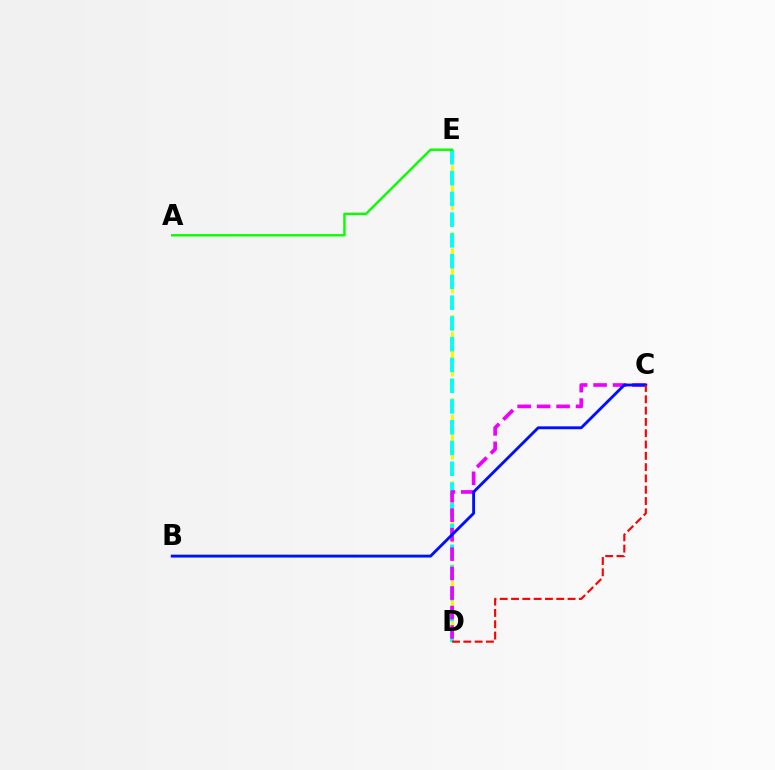{('D', 'E'): [{'color': '#fcf500', 'line_style': 'dashed', 'thickness': 2.26}, {'color': '#00fff6', 'line_style': 'dashed', 'thickness': 2.82}], ('C', 'D'): [{'color': '#ee00ff', 'line_style': 'dashed', 'thickness': 2.64}, {'color': '#ff0000', 'line_style': 'dashed', 'thickness': 1.54}], ('B', 'C'): [{'color': '#0010ff', 'line_style': 'solid', 'thickness': 2.07}], ('A', 'E'): [{'color': '#08ff00', 'line_style': 'solid', 'thickness': 1.73}]}